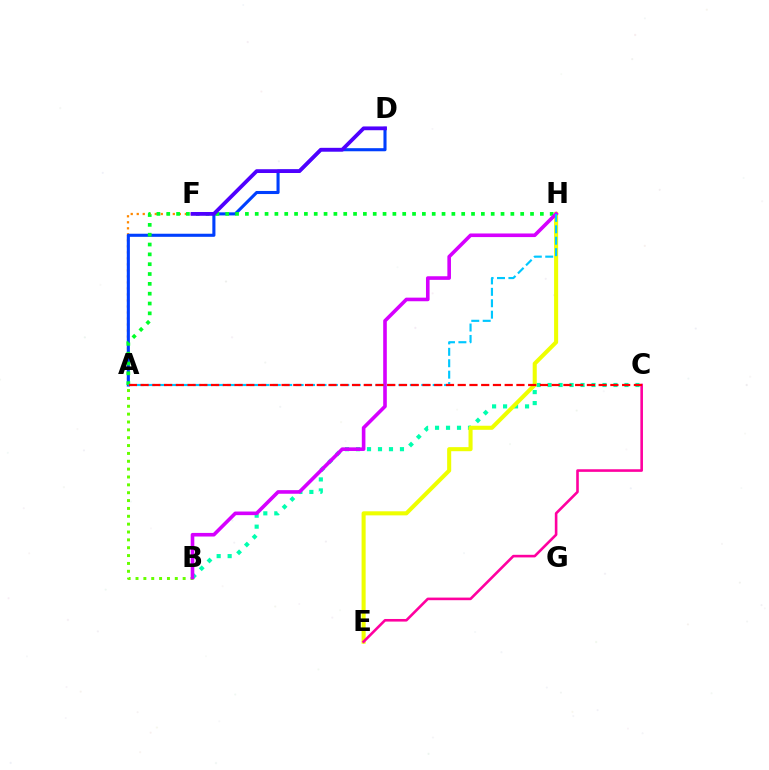{('B', 'C'): [{'color': '#00ffaf', 'line_style': 'dotted', 'thickness': 2.98}], ('E', 'H'): [{'color': '#eeff00', 'line_style': 'solid', 'thickness': 2.93}], ('A', 'F'): [{'color': '#ff8800', 'line_style': 'dotted', 'thickness': 1.63}], ('A', 'D'): [{'color': '#003fff', 'line_style': 'solid', 'thickness': 2.22}], ('A', 'H'): [{'color': '#00ff27', 'line_style': 'dotted', 'thickness': 2.67}, {'color': '#00c7ff', 'line_style': 'dashed', 'thickness': 1.55}], ('A', 'B'): [{'color': '#66ff00', 'line_style': 'dotted', 'thickness': 2.14}], ('B', 'H'): [{'color': '#d600ff', 'line_style': 'solid', 'thickness': 2.6}], ('C', 'E'): [{'color': '#ff00a0', 'line_style': 'solid', 'thickness': 1.88}], ('D', 'F'): [{'color': '#4f00ff', 'line_style': 'solid', 'thickness': 2.73}], ('A', 'C'): [{'color': '#ff0000', 'line_style': 'dashed', 'thickness': 1.6}]}